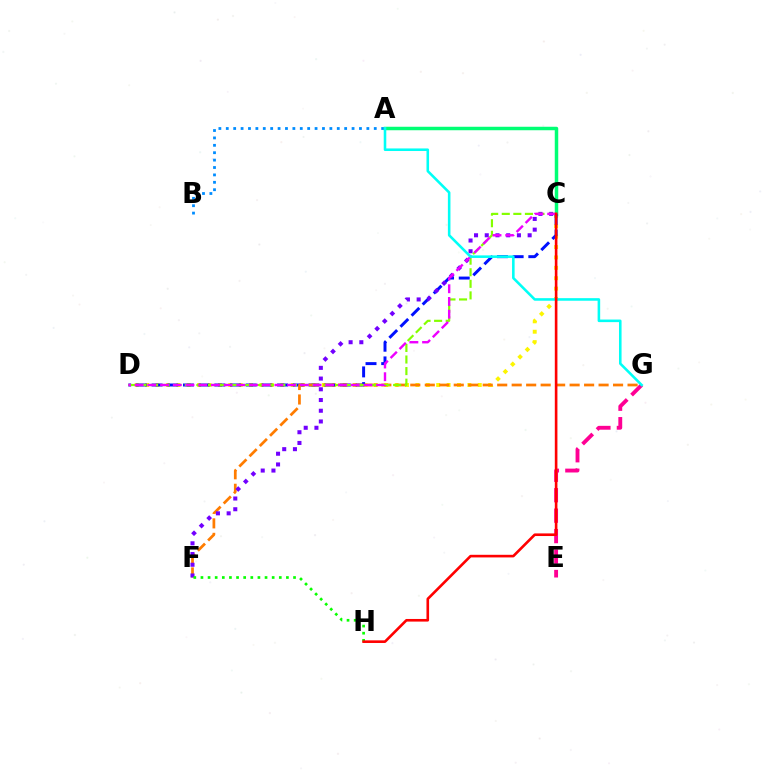{('A', 'B'): [{'color': '#008cff', 'line_style': 'dotted', 'thickness': 2.01}], ('C', 'D'): [{'color': '#fcf500', 'line_style': 'dotted', 'thickness': 2.82}, {'color': '#0010ff', 'line_style': 'dashed', 'thickness': 2.13}, {'color': '#84ff00', 'line_style': 'dashed', 'thickness': 1.57}, {'color': '#ee00ff', 'line_style': 'dashed', 'thickness': 1.73}], ('A', 'C'): [{'color': '#00ff74', 'line_style': 'solid', 'thickness': 2.51}], ('F', 'G'): [{'color': '#ff7c00', 'line_style': 'dashed', 'thickness': 1.97}], ('C', 'F'): [{'color': '#7200ff', 'line_style': 'dotted', 'thickness': 2.91}], ('E', 'G'): [{'color': '#ff0094', 'line_style': 'dashed', 'thickness': 2.78}], ('A', 'G'): [{'color': '#00fff6', 'line_style': 'solid', 'thickness': 1.85}], ('F', 'H'): [{'color': '#08ff00', 'line_style': 'dotted', 'thickness': 1.94}], ('C', 'H'): [{'color': '#ff0000', 'line_style': 'solid', 'thickness': 1.89}]}